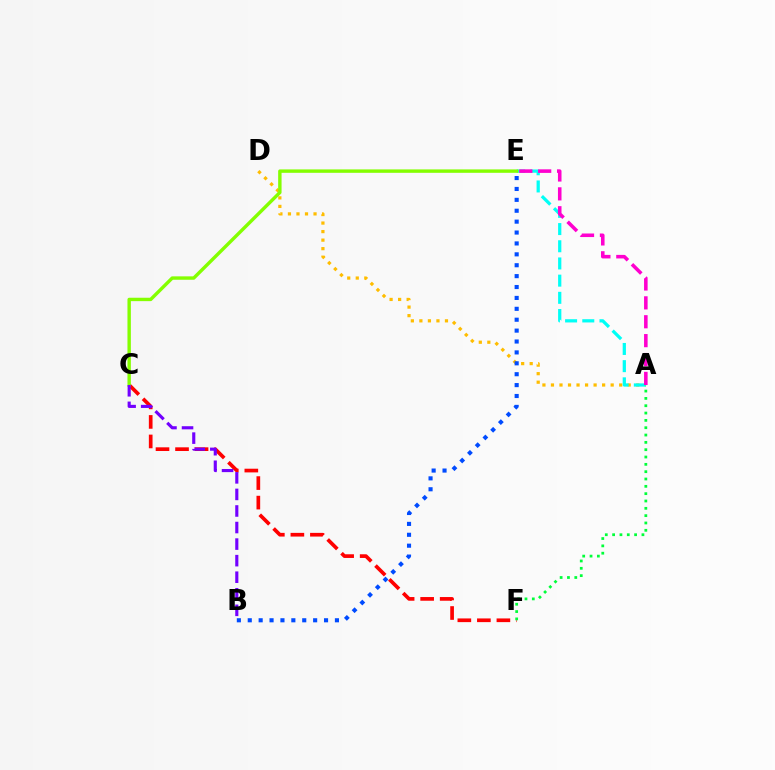{('C', 'F'): [{'color': '#ff0000', 'line_style': 'dashed', 'thickness': 2.65}], ('A', 'D'): [{'color': '#ffbd00', 'line_style': 'dotted', 'thickness': 2.32}], ('A', 'E'): [{'color': '#00fff6', 'line_style': 'dashed', 'thickness': 2.34}, {'color': '#ff00cf', 'line_style': 'dashed', 'thickness': 2.57}], ('A', 'F'): [{'color': '#00ff39', 'line_style': 'dotted', 'thickness': 1.99}], ('B', 'E'): [{'color': '#004bff', 'line_style': 'dotted', 'thickness': 2.96}], ('C', 'E'): [{'color': '#84ff00', 'line_style': 'solid', 'thickness': 2.45}], ('B', 'C'): [{'color': '#7200ff', 'line_style': 'dashed', 'thickness': 2.25}]}